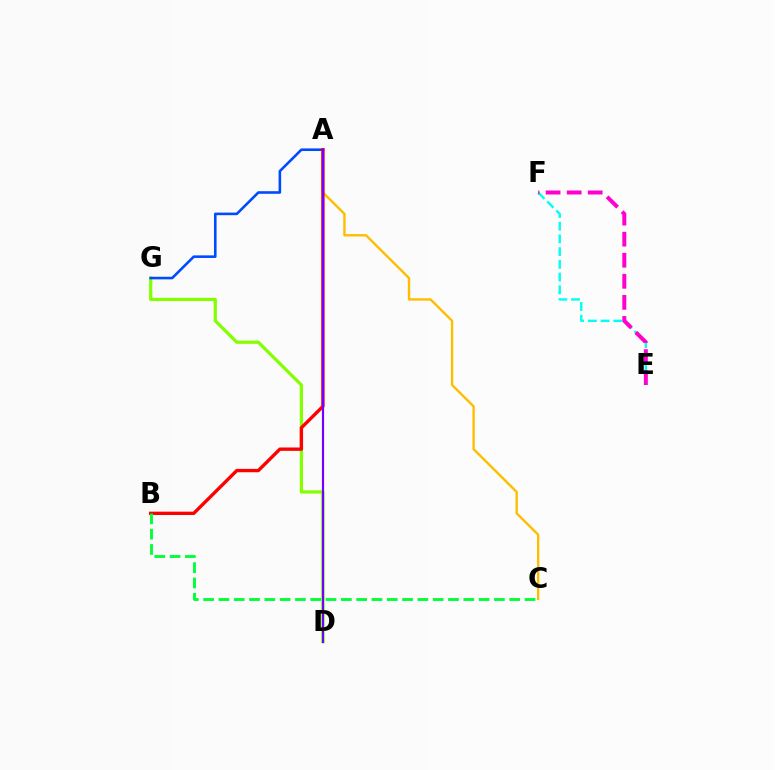{('A', 'C'): [{'color': '#ffbd00', 'line_style': 'solid', 'thickness': 1.71}], ('E', 'F'): [{'color': '#00fff6', 'line_style': 'dashed', 'thickness': 1.73}, {'color': '#ff00cf', 'line_style': 'dashed', 'thickness': 2.86}], ('D', 'G'): [{'color': '#84ff00', 'line_style': 'solid', 'thickness': 2.33}], ('A', 'G'): [{'color': '#004bff', 'line_style': 'solid', 'thickness': 1.87}], ('A', 'B'): [{'color': '#ff0000', 'line_style': 'solid', 'thickness': 2.42}], ('B', 'C'): [{'color': '#00ff39', 'line_style': 'dashed', 'thickness': 2.08}], ('A', 'D'): [{'color': '#7200ff', 'line_style': 'solid', 'thickness': 1.57}]}